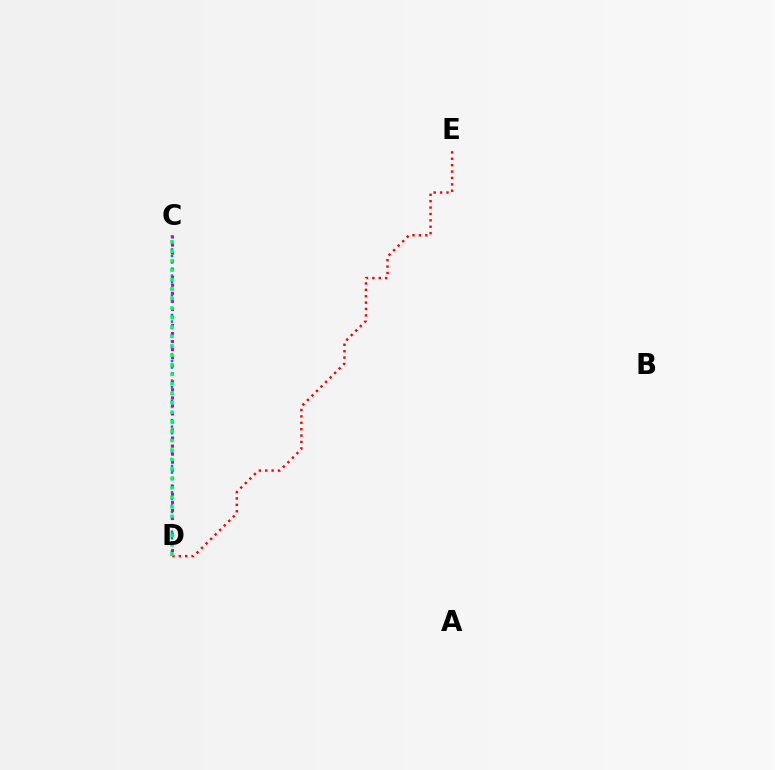{('C', 'D'): [{'color': '#0074ff', 'line_style': 'dotted', 'thickness': 1.78}, {'color': '#d1ff00', 'line_style': 'dotted', 'thickness': 2.19}, {'color': '#b900ff', 'line_style': 'dotted', 'thickness': 2.18}, {'color': '#00ff5c', 'line_style': 'dotted', 'thickness': 2.57}], ('D', 'E'): [{'color': '#ff0000', 'line_style': 'dotted', 'thickness': 1.74}]}